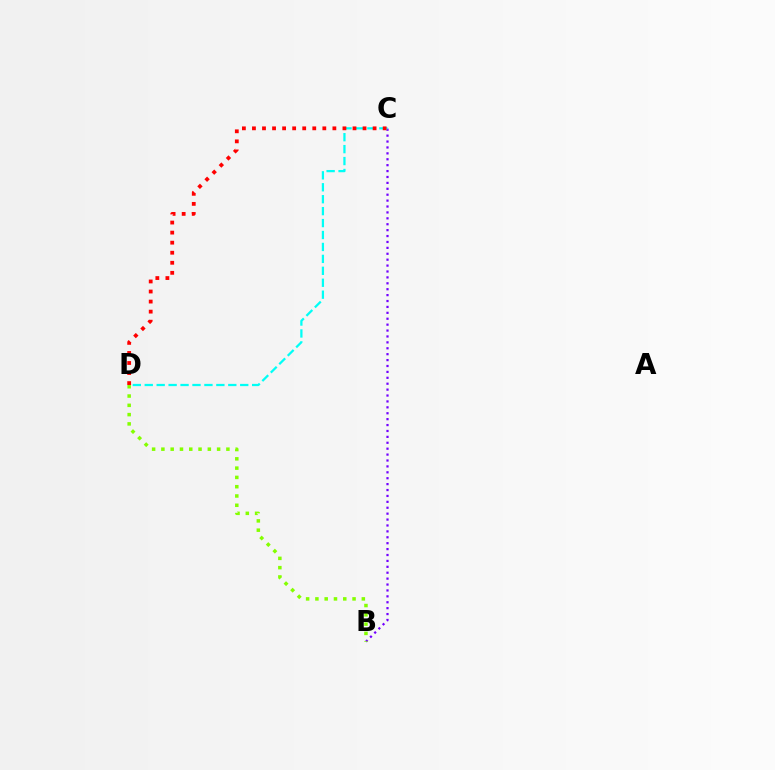{('B', 'C'): [{'color': '#7200ff', 'line_style': 'dotted', 'thickness': 1.6}], ('C', 'D'): [{'color': '#00fff6', 'line_style': 'dashed', 'thickness': 1.62}, {'color': '#ff0000', 'line_style': 'dotted', 'thickness': 2.73}], ('B', 'D'): [{'color': '#84ff00', 'line_style': 'dotted', 'thickness': 2.52}]}